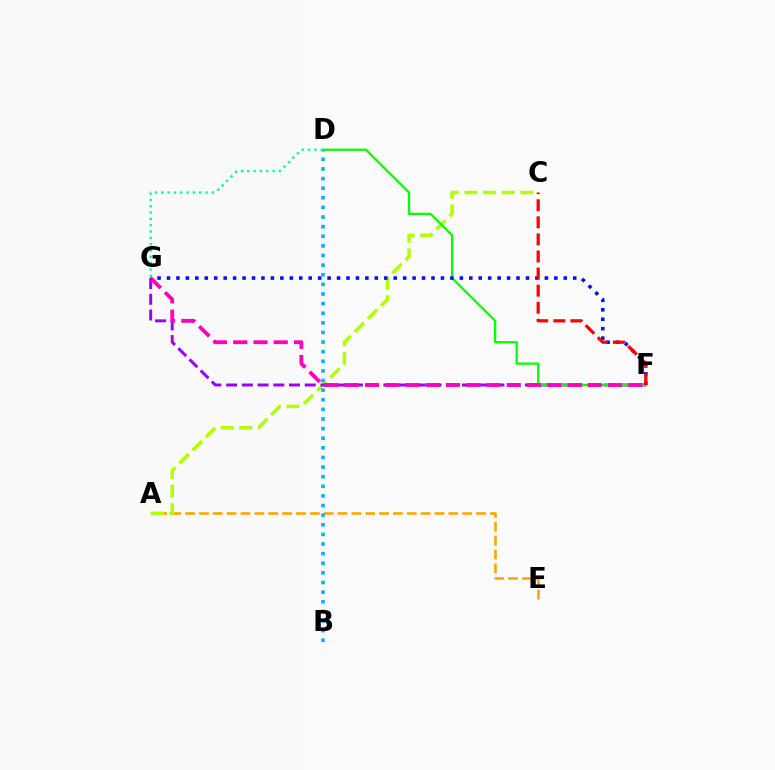{('A', 'E'): [{'color': '#ffa500', 'line_style': 'dashed', 'thickness': 1.88}], ('A', 'C'): [{'color': '#b3ff00', 'line_style': 'dashed', 'thickness': 2.53}], ('F', 'G'): [{'color': '#9b00ff', 'line_style': 'dashed', 'thickness': 2.14}, {'color': '#ff00bd', 'line_style': 'dashed', 'thickness': 2.75}, {'color': '#0010ff', 'line_style': 'dotted', 'thickness': 2.57}], ('D', 'F'): [{'color': '#08ff00', 'line_style': 'solid', 'thickness': 1.64}], ('B', 'D'): [{'color': '#00b5ff', 'line_style': 'dotted', 'thickness': 2.61}], ('C', 'F'): [{'color': '#ff0000', 'line_style': 'dashed', 'thickness': 2.32}], ('D', 'G'): [{'color': '#00ff9d', 'line_style': 'dotted', 'thickness': 1.72}]}